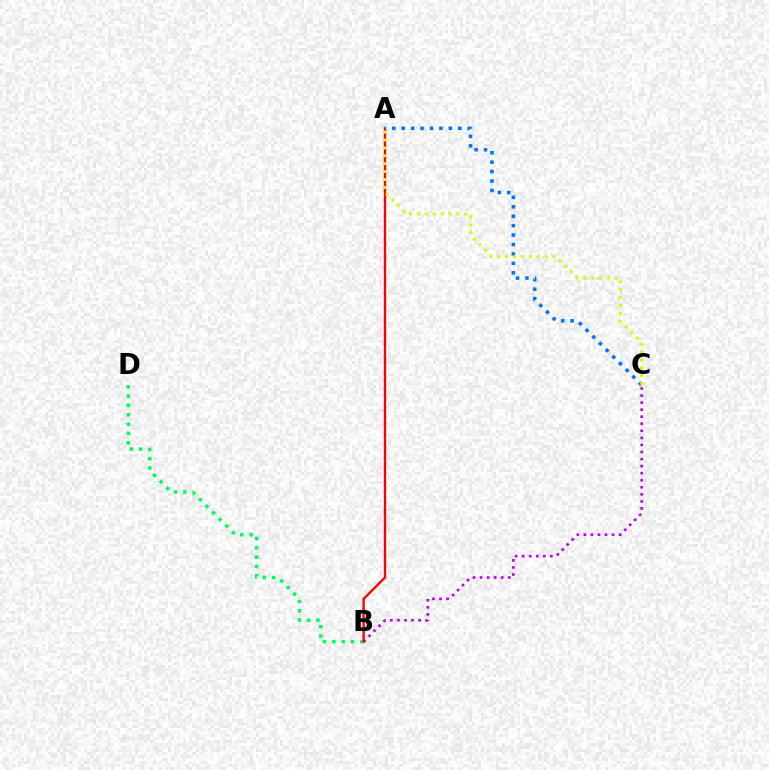{('B', 'D'): [{'color': '#00ff5c', 'line_style': 'dotted', 'thickness': 2.53}], ('B', 'C'): [{'color': '#b900ff', 'line_style': 'dotted', 'thickness': 1.92}], ('A', 'B'): [{'color': '#ff0000', 'line_style': 'solid', 'thickness': 1.68}], ('A', 'C'): [{'color': '#0074ff', 'line_style': 'dotted', 'thickness': 2.56}, {'color': '#d1ff00', 'line_style': 'dotted', 'thickness': 2.15}]}